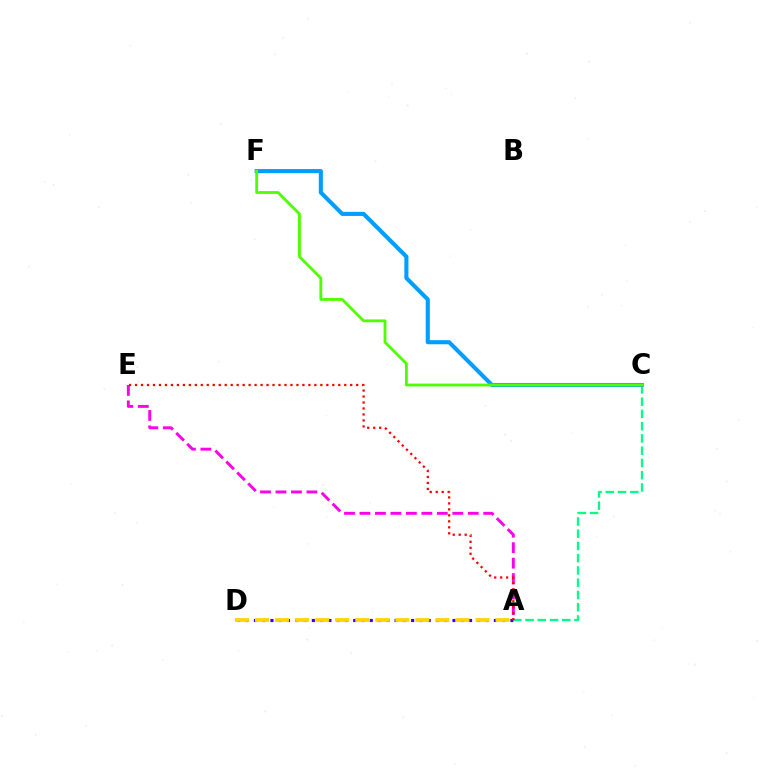{('A', 'E'): [{'color': '#ff00ed', 'line_style': 'dashed', 'thickness': 2.1}, {'color': '#ff0000', 'line_style': 'dotted', 'thickness': 1.62}], ('A', 'D'): [{'color': '#3700ff', 'line_style': 'dotted', 'thickness': 2.25}, {'color': '#ffd500', 'line_style': 'dashed', 'thickness': 2.72}], ('A', 'C'): [{'color': '#00ff86', 'line_style': 'dashed', 'thickness': 1.66}], ('C', 'F'): [{'color': '#009eff', 'line_style': 'solid', 'thickness': 2.94}, {'color': '#4fff00', 'line_style': 'solid', 'thickness': 2.03}]}